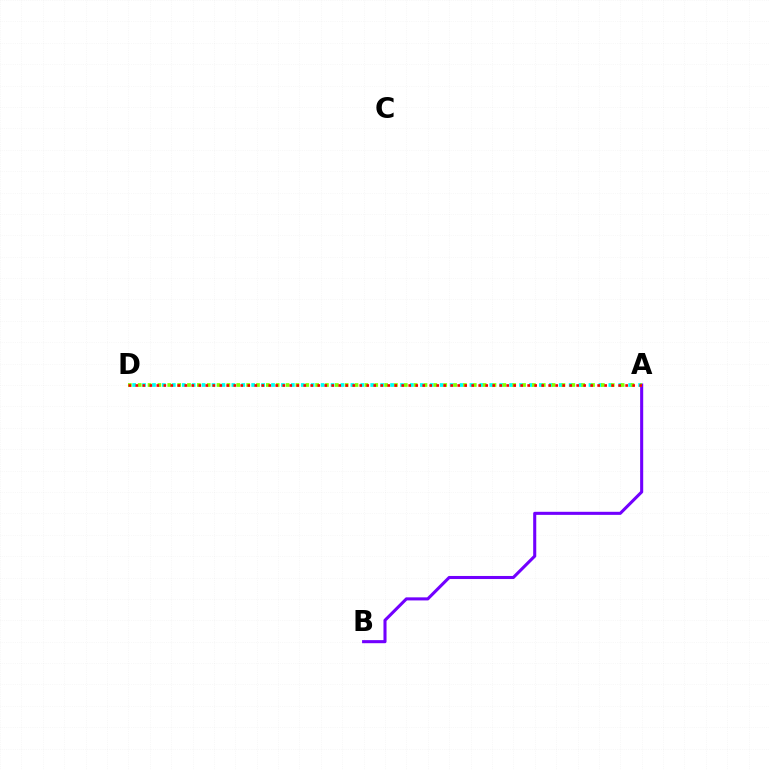{('A', 'D'): [{'color': '#00fff6', 'line_style': 'dotted', 'thickness': 2.7}, {'color': '#84ff00', 'line_style': 'dotted', 'thickness': 2.68}, {'color': '#ff0000', 'line_style': 'dotted', 'thickness': 1.9}], ('A', 'B'): [{'color': '#7200ff', 'line_style': 'solid', 'thickness': 2.21}]}